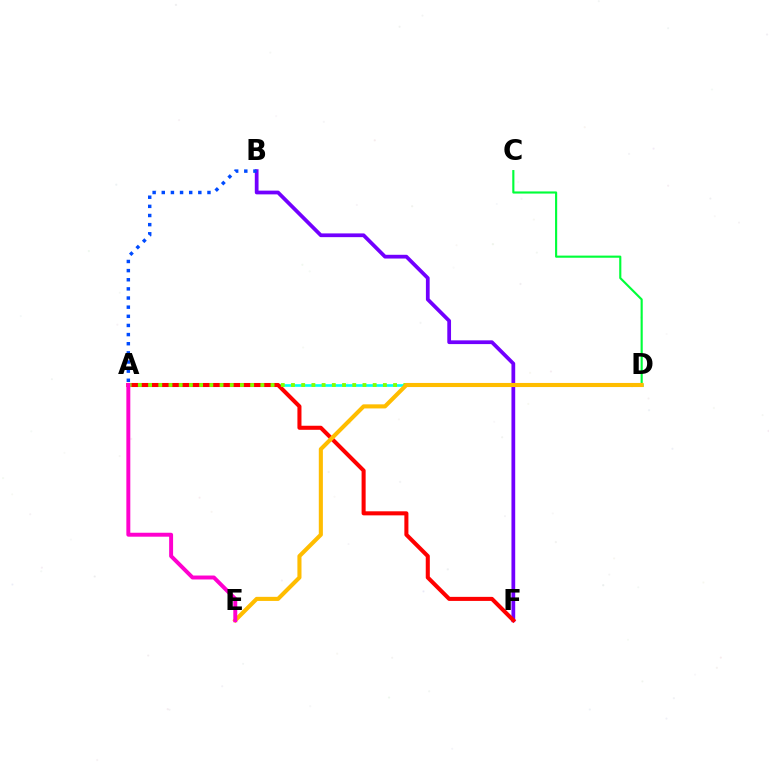{('B', 'F'): [{'color': '#7200ff', 'line_style': 'solid', 'thickness': 2.7}], ('A', 'D'): [{'color': '#00fff6', 'line_style': 'solid', 'thickness': 1.91}, {'color': '#84ff00', 'line_style': 'dotted', 'thickness': 2.77}], ('C', 'D'): [{'color': '#00ff39', 'line_style': 'solid', 'thickness': 1.54}], ('A', 'B'): [{'color': '#004bff', 'line_style': 'dotted', 'thickness': 2.48}], ('A', 'F'): [{'color': '#ff0000', 'line_style': 'solid', 'thickness': 2.92}], ('D', 'E'): [{'color': '#ffbd00', 'line_style': 'solid', 'thickness': 2.95}], ('A', 'E'): [{'color': '#ff00cf', 'line_style': 'solid', 'thickness': 2.84}]}